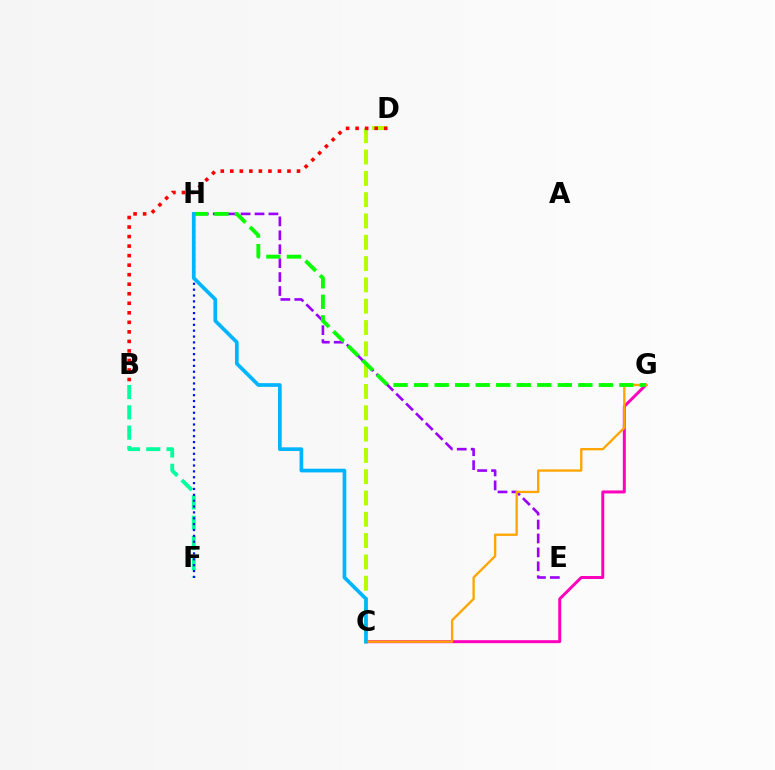{('B', 'F'): [{'color': '#00ff9d', 'line_style': 'dashed', 'thickness': 2.76}], ('E', 'H'): [{'color': '#9b00ff', 'line_style': 'dashed', 'thickness': 1.89}], ('C', 'G'): [{'color': '#ff00bd', 'line_style': 'solid', 'thickness': 2.14}, {'color': '#ffa500', 'line_style': 'solid', 'thickness': 1.68}], ('F', 'H'): [{'color': '#0010ff', 'line_style': 'dotted', 'thickness': 1.59}], ('C', 'D'): [{'color': '#b3ff00', 'line_style': 'dashed', 'thickness': 2.89}], ('B', 'D'): [{'color': '#ff0000', 'line_style': 'dotted', 'thickness': 2.59}], ('G', 'H'): [{'color': '#08ff00', 'line_style': 'dashed', 'thickness': 2.79}], ('C', 'H'): [{'color': '#00b5ff', 'line_style': 'solid', 'thickness': 2.66}]}